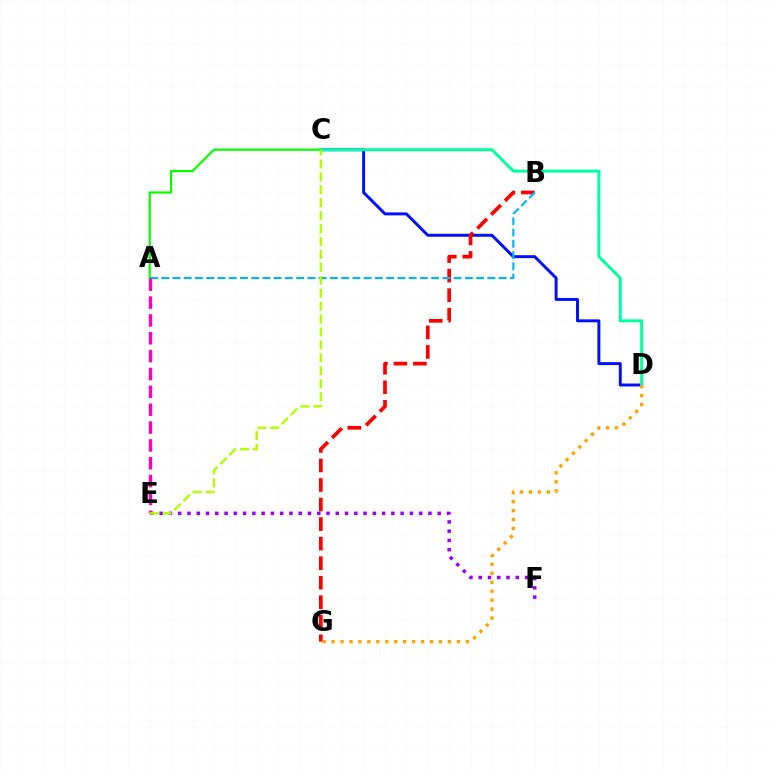{('C', 'D'): [{'color': '#0010ff', 'line_style': 'solid', 'thickness': 2.13}, {'color': '#00ff9d', 'line_style': 'solid', 'thickness': 2.14}], ('A', 'C'): [{'color': '#08ff00', 'line_style': 'solid', 'thickness': 1.59}], ('B', 'G'): [{'color': '#ff0000', 'line_style': 'dashed', 'thickness': 2.65}], ('A', 'B'): [{'color': '#00b5ff', 'line_style': 'dashed', 'thickness': 1.53}], ('E', 'F'): [{'color': '#9b00ff', 'line_style': 'dotted', 'thickness': 2.52}], ('A', 'E'): [{'color': '#ff00bd', 'line_style': 'dashed', 'thickness': 2.43}], ('D', 'G'): [{'color': '#ffa500', 'line_style': 'dotted', 'thickness': 2.43}], ('C', 'E'): [{'color': '#b3ff00', 'line_style': 'dashed', 'thickness': 1.76}]}